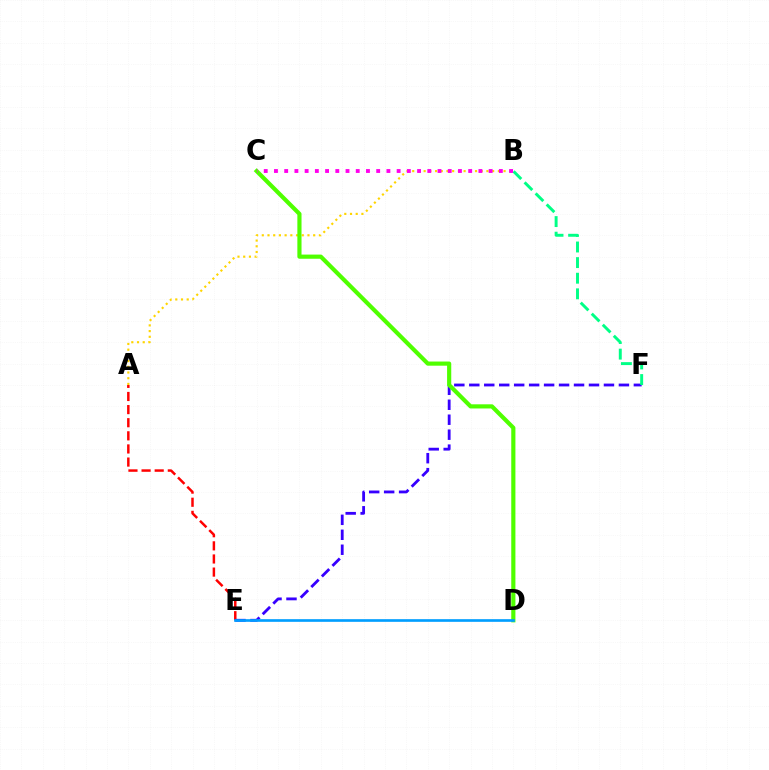{('A', 'E'): [{'color': '#ff0000', 'line_style': 'dashed', 'thickness': 1.78}], ('E', 'F'): [{'color': '#3700ff', 'line_style': 'dashed', 'thickness': 2.03}], ('B', 'F'): [{'color': '#00ff86', 'line_style': 'dashed', 'thickness': 2.12}], ('A', 'B'): [{'color': '#ffd500', 'line_style': 'dotted', 'thickness': 1.55}], ('C', 'D'): [{'color': '#4fff00', 'line_style': 'solid', 'thickness': 3.0}], ('D', 'E'): [{'color': '#009eff', 'line_style': 'solid', 'thickness': 1.91}], ('B', 'C'): [{'color': '#ff00ed', 'line_style': 'dotted', 'thickness': 2.78}]}